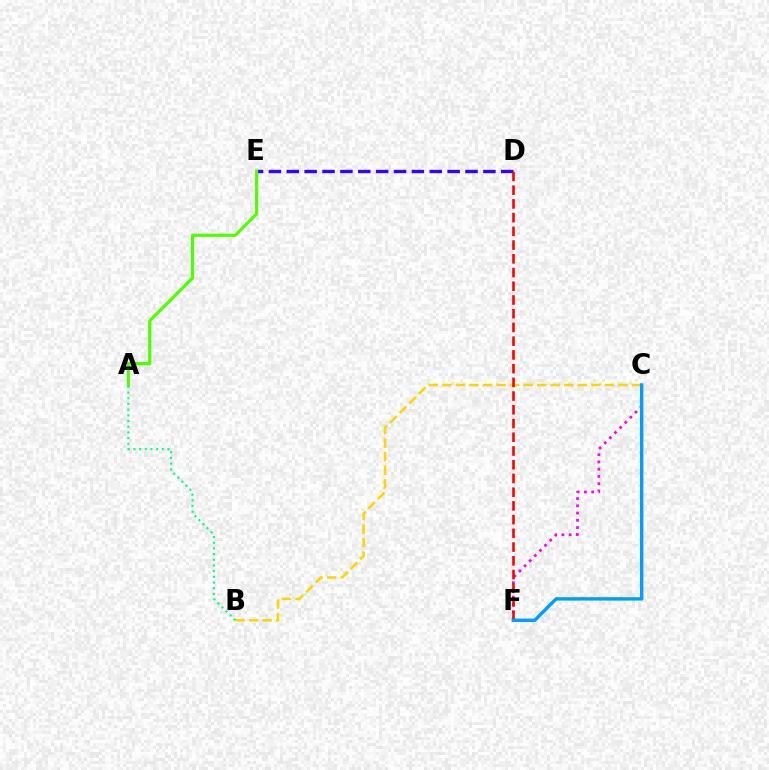{('B', 'C'): [{'color': '#ffd500', 'line_style': 'dashed', 'thickness': 1.84}], ('D', 'E'): [{'color': '#3700ff', 'line_style': 'dashed', 'thickness': 2.43}], ('C', 'F'): [{'color': '#ff00ed', 'line_style': 'dotted', 'thickness': 1.97}, {'color': '#009eff', 'line_style': 'solid', 'thickness': 2.46}], ('D', 'F'): [{'color': '#ff0000', 'line_style': 'dashed', 'thickness': 1.86}], ('A', 'E'): [{'color': '#4fff00', 'line_style': 'solid', 'thickness': 2.3}], ('A', 'B'): [{'color': '#00ff86', 'line_style': 'dotted', 'thickness': 1.55}]}